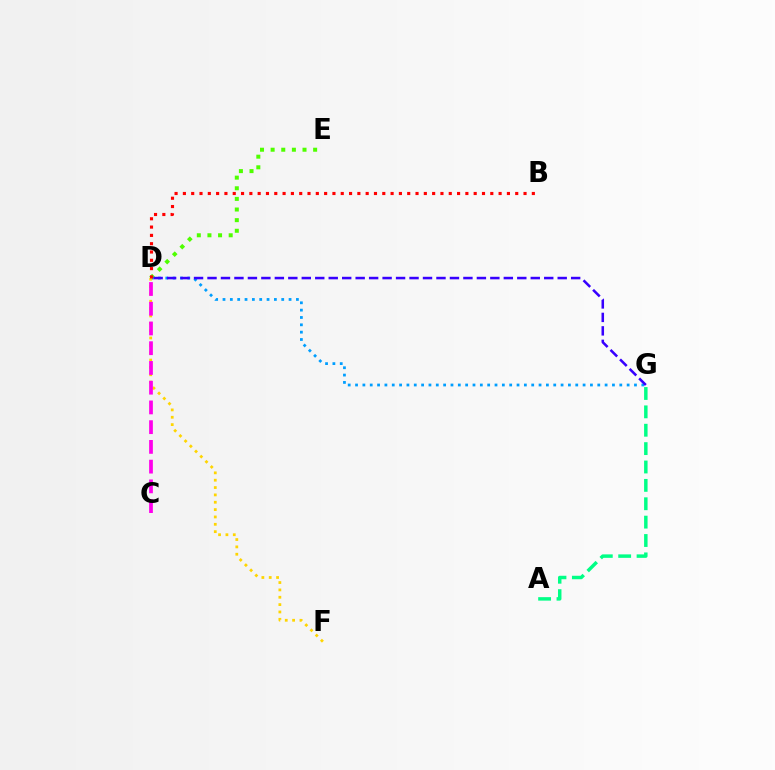{('D', 'E'): [{'color': '#4fff00', 'line_style': 'dotted', 'thickness': 2.89}], ('D', 'G'): [{'color': '#009eff', 'line_style': 'dotted', 'thickness': 1.99}, {'color': '#3700ff', 'line_style': 'dashed', 'thickness': 1.83}], ('D', 'F'): [{'color': '#ffd500', 'line_style': 'dotted', 'thickness': 2.0}], ('A', 'G'): [{'color': '#00ff86', 'line_style': 'dashed', 'thickness': 2.5}], ('B', 'D'): [{'color': '#ff0000', 'line_style': 'dotted', 'thickness': 2.26}], ('C', 'D'): [{'color': '#ff00ed', 'line_style': 'dashed', 'thickness': 2.68}]}